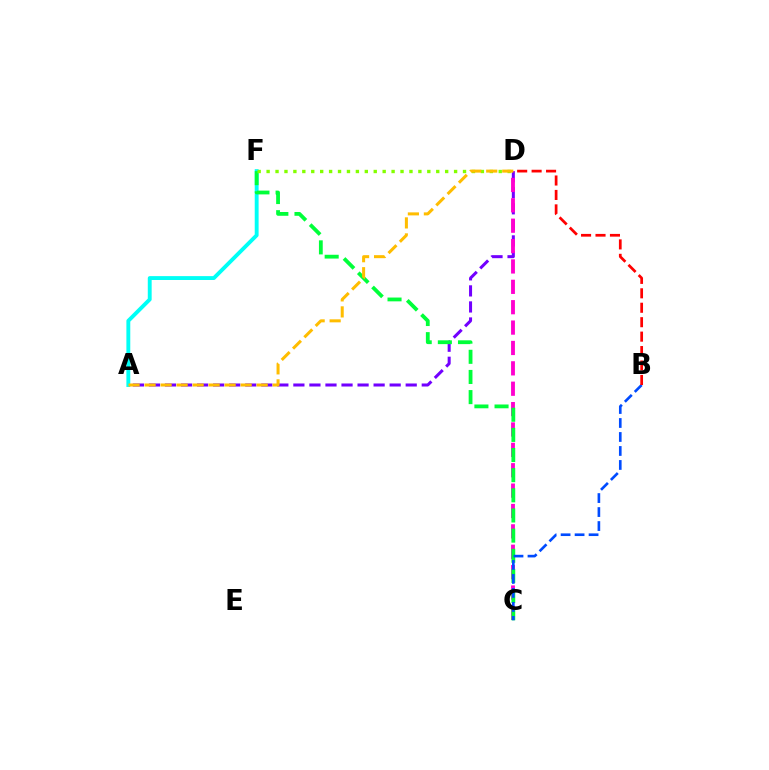{('A', 'F'): [{'color': '#00fff6', 'line_style': 'solid', 'thickness': 2.79}], ('A', 'D'): [{'color': '#7200ff', 'line_style': 'dashed', 'thickness': 2.18}, {'color': '#ffbd00', 'line_style': 'dashed', 'thickness': 2.18}], ('C', 'D'): [{'color': '#ff00cf', 'line_style': 'dashed', 'thickness': 2.77}], ('C', 'F'): [{'color': '#00ff39', 'line_style': 'dashed', 'thickness': 2.74}], ('B', 'C'): [{'color': '#004bff', 'line_style': 'dashed', 'thickness': 1.9}], ('D', 'F'): [{'color': '#84ff00', 'line_style': 'dotted', 'thickness': 2.43}], ('B', 'D'): [{'color': '#ff0000', 'line_style': 'dashed', 'thickness': 1.96}]}